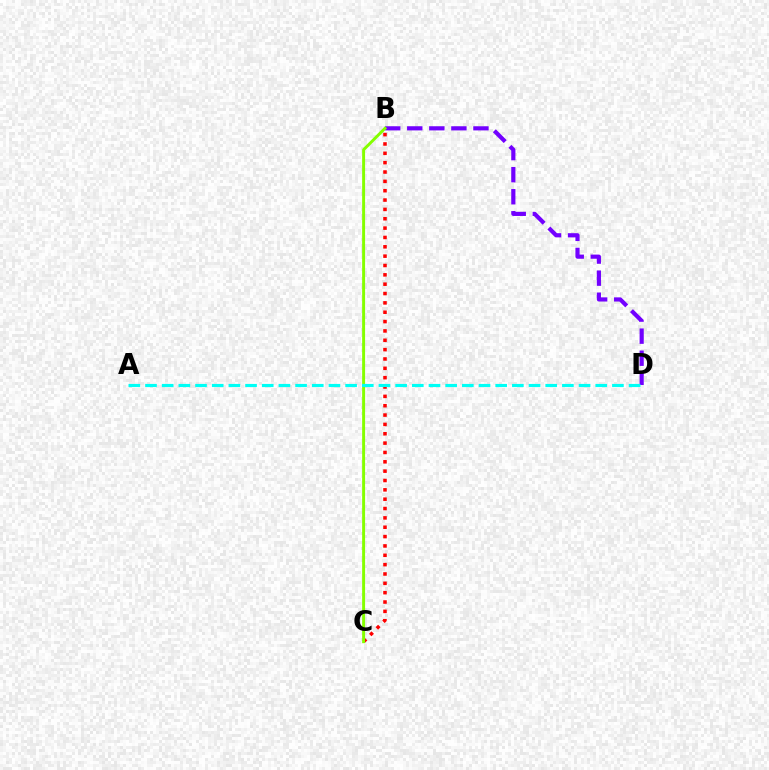{('B', 'C'): [{'color': '#ff0000', 'line_style': 'dotted', 'thickness': 2.54}, {'color': '#84ff00', 'line_style': 'solid', 'thickness': 2.12}], ('B', 'D'): [{'color': '#7200ff', 'line_style': 'dashed', 'thickness': 3.0}], ('A', 'D'): [{'color': '#00fff6', 'line_style': 'dashed', 'thickness': 2.27}]}